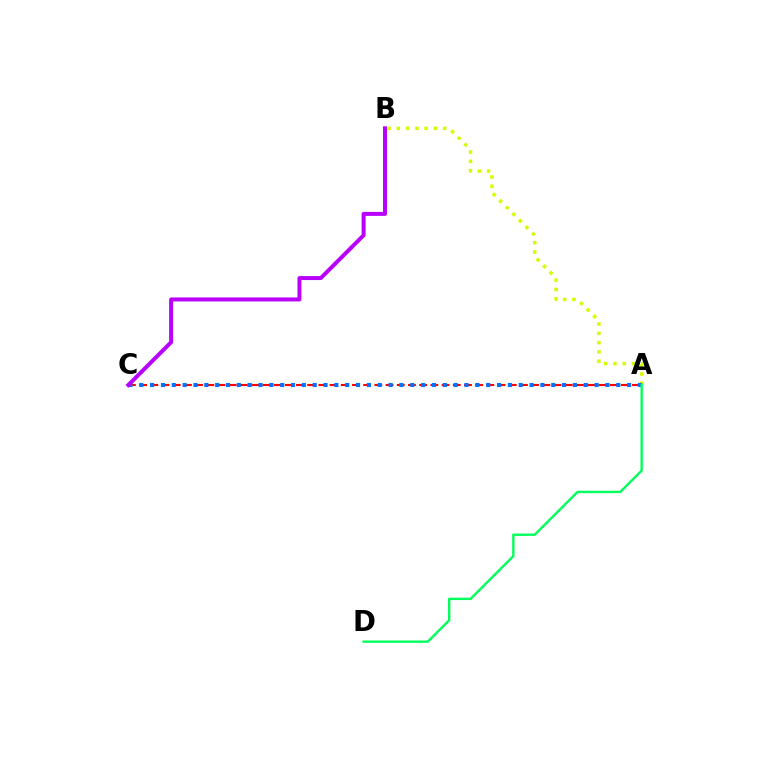{('A', 'B'): [{'color': '#d1ff00', 'line_style': 'dotted', 'thickness': 2.52}], ('A', 'C'): [{'color': '#ff0000', 'line_style': 'dashed', 'thickness': 1.52}, {'color': '#0074ff', 'line_style': 'dotted', 'thickness': 2.95}], ('A', 'D'): [{'color': '#00ff5c', 'line_style': 'solid', 'thickness': 1.71}], ('B', 'C'): [{'color': '#b900ff', 'line_style': 'solid', 'thickness': 2.87}]}